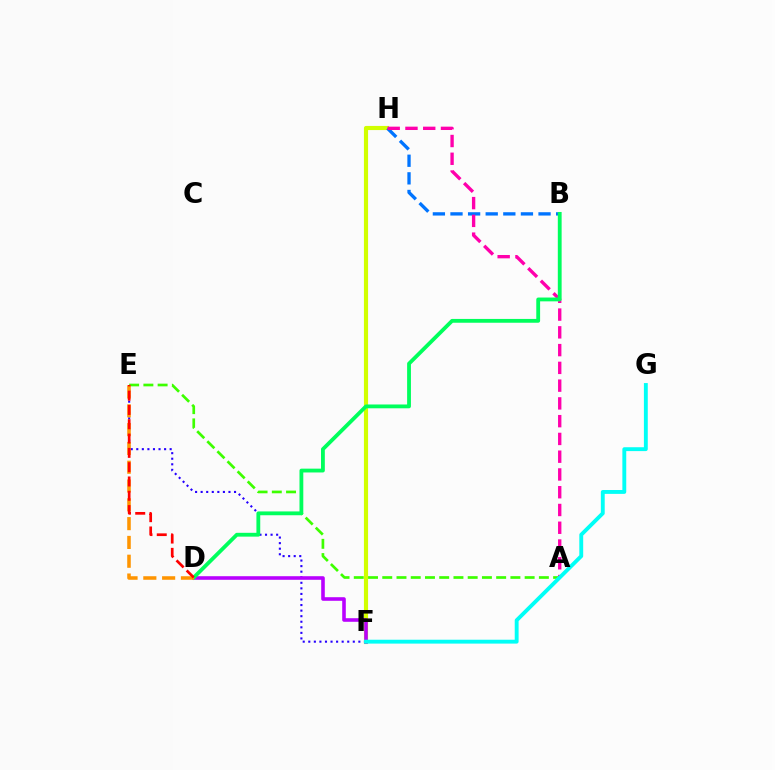{('A', 'E'): [{'color': '#3dff00', 'line_style': 'dashed', 'thickness': 1.93}], ('E', 'F'): [{'color': '#2500ff', 'line_style': 'dotted', 'thickness': 1.51}], ('F', 'H'): [{'color': '#d1ff00', 'line_style': 'solid', 'thickness': 2.98}], ('D', 'F'): [{'color': '#b900ff', 'line_style': 'solid', 'thickness': 2.58}], ('B', 'H'): [{'color': '#0074ff', 'line_style': 'dashed', 'thickness': 2.39}], ('A', 'H'): [{'color': '#ff00ac', 'line_style': 'dashed', 'thickness': 2.41}], ('F', 'G'): [{'color': '#00fff6', 'line_style': 'solid', 'thickness': 2.79}], ('B', 'D'): [{'color': '#00ff5c', 'line_style': 'solid', 'thickness': 2.75}], ('D', 'E'): [{'color': '#ff9400', 'line_style': 'dashed', 'thickness': 2.55}, {'color': '#ff0000', 'line_style': 'dashed', 'thickness': 1.94}]}